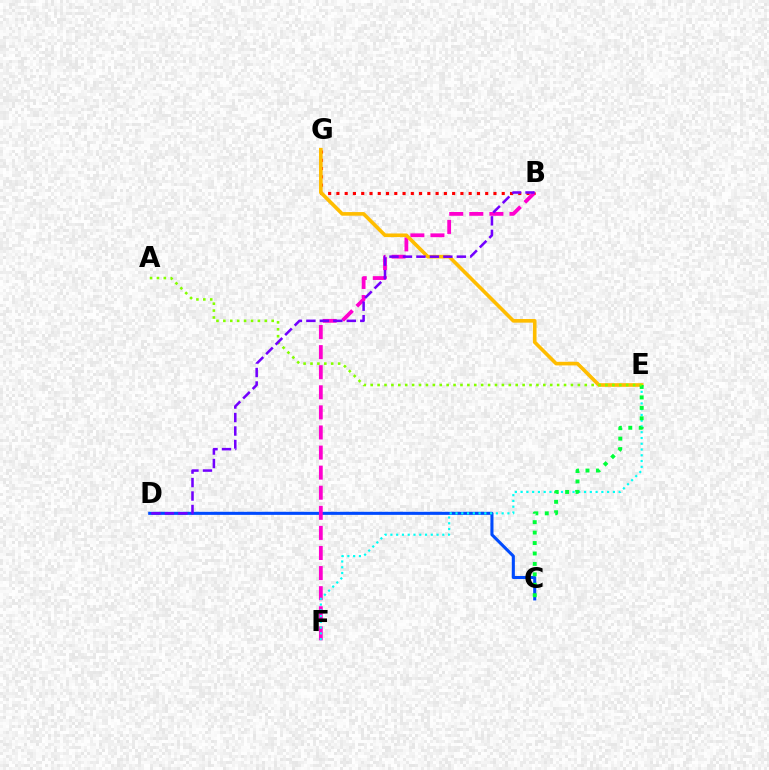{('C', 'D'): [{'color': '#004bff', 'line_style': 'solid', 'thickness': 2.21}], ('B', 'F'): [{'color': '#ff00cf', 'line_style': 'dashed', 'thickness': 2.73}], ('B', 'G'): [{'color': '#ff0000', 'line_style': 'dotted', 'thickness': 2.25}], ('E', 'G'): [{'color': '#ffbd00', 'line_style': 'solid', 'thickness': 2.61}], ('E', 'F'): [{'color': '#00fff6', 'line_style': 'dotted', 'thickness': 1.57}], ('C', 'E'): [{'color': '#00ff39', 'line_style': 'dotted', 'thickness': 2.84}], ('A', 'E'): [{'color': '#84ff00', 'line_style': 'dotted', 'thickness': 1.88}], ('B', 'D'): [{'color': '#7200ff', 'line_style': 'dashed', 'thickness': 1.83}]}